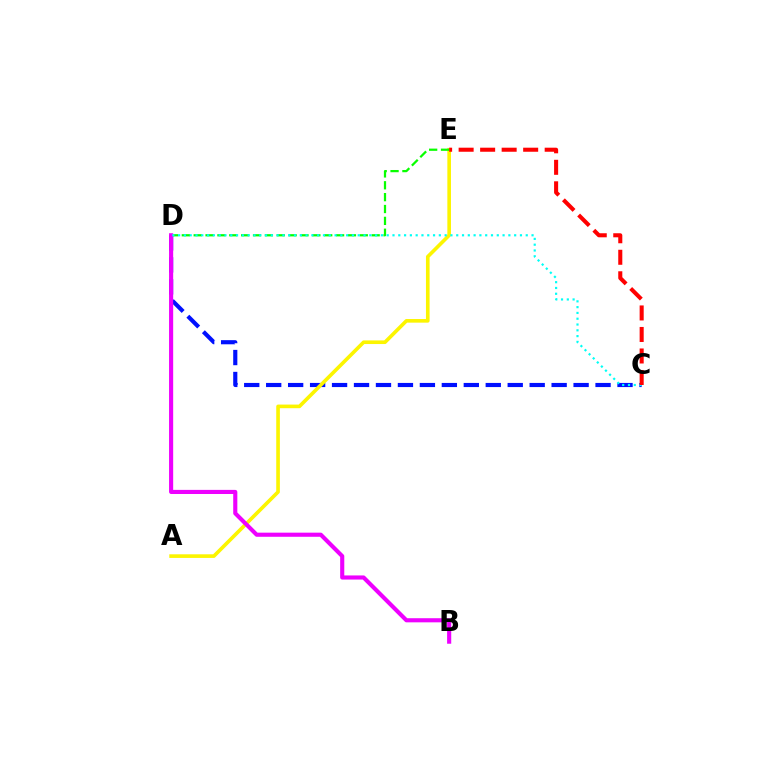{('C', 'D'): [{'color': '#0010ff', 'line_style': 'dashed', 'thickness': 2.98}, {'color': '#00fff6', 'line_style': 'dotted', 'thickness': 1.57}], ('A', 'E'): [{'color': '#fcf500', 'line_style': 'solid', 'thickness': 2.61}], ('D', 'E'): [{'color': '#08ff00', 'line_style': 'dashed', 'thickness': 1.61}], ('B', 'D'): [{'color': '#ee00ff', 'line_style': 'solid', 'thickness': 2.97}], ('C', 'E'): [{'color': '#ff0000', 'line_style': 'dashed', 'thickness': 2.92}]}